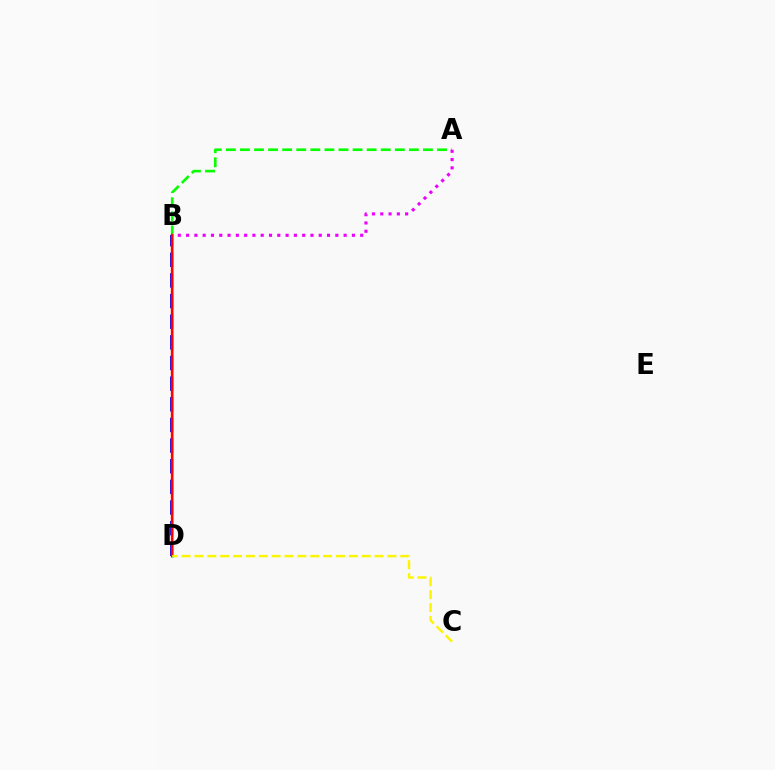{('B', 'D'): [{'color': '#0010ff', 'line_style': 'dashed', 'thickness': 2.8}, {'color': '#00fff6', 'line_style': 'solid', 'thickness': 2.04}, {'color': '#ff0000', 'line_style': 'solid', 'thickness': 1.68}], ('A', 'B'): [{'color': '#08ff00', 'line_style': 'dashed', 'thickness': 1.91}, {'color': '#ee00ff', 'line_style': 'dotted', 'thickness': 2.25}], ('C', 'D'): [{'color': '#fcf500', 'line_style': 'dashed', 'thickness': 1.75}]}